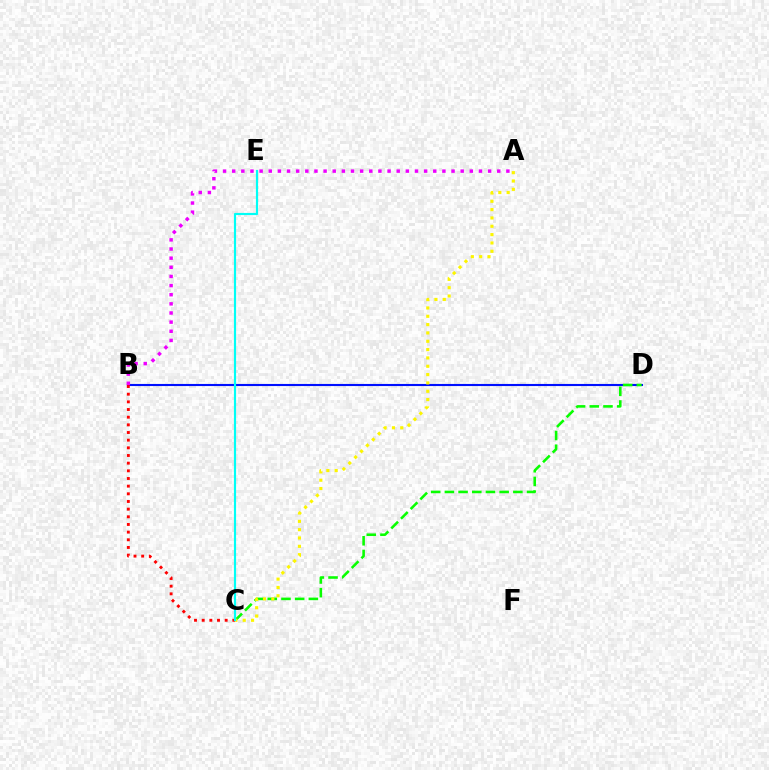{('B', 'D'): [{'color': '#0010ff', 'line_style': 'solid', 'thickness': 1.52}], ('B', 'C'): [{'color': '#ff0000', 'line_style': 'dotted', 'thickness': 2.08}], ('C', 'D'): [{'color': '#08ff00', 'line_style': 'dashed', 'thickness': 1.86}], ('A', 'C'): [{'color': '#fcf500', 'line_style': 'dotted', 'thickness': 2.26}], ('C', 'E'): [{'color': '#00fff6', 'line_style': 'solid', 'thickness': 1.56}], ('A', 'B'): [{'color': '#ee00ff', 'line_style': 'dotted', 'thickness': 2.48}]}